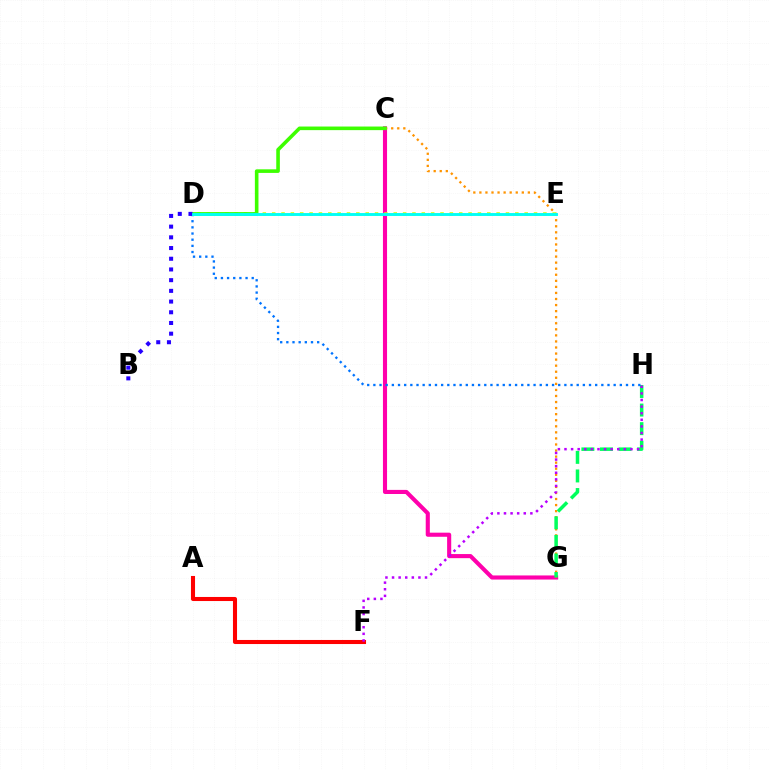{('C', 'G'): [{'color': '#ff00ac', 'line_style': 'solid', 'thickness': 2.95}, {'color': '#ff9400', 'line_style': 'dotted', 'thickness': 1.65}], ('A', 'F'): [{'color': '#ff0000', 'line_style': 'solid', 'thickness': 2.93}], ('D', 'E'): [{'color': '#d1ff00', 'line_style': 'dotted', 'thickness': 2.54}, {'color': '#00fff6', 'line_style': 'solid', 'thickness': 2.09}], ('G', 'H'): [{'color': '#00ff5c', 'line_style': 'dashed', 'thickness': 2.52}], ('F', 'H'): [{'color': '#b900ff', 'line_style': 'dotted', 'thickness': 1.79}], ('C', 'D'): [{'color': '#3dff00', 'line_style': 'solid', 'thickness': 2.59}], ('D', 'H'): [{'color': '#0074ff', 'line_style': 'dotted', 'thickness': 1.67}], ('B', 'D'): [{'color': '#2500ff', 'line_style': 'dotted', 'thickness': 2.91}]}